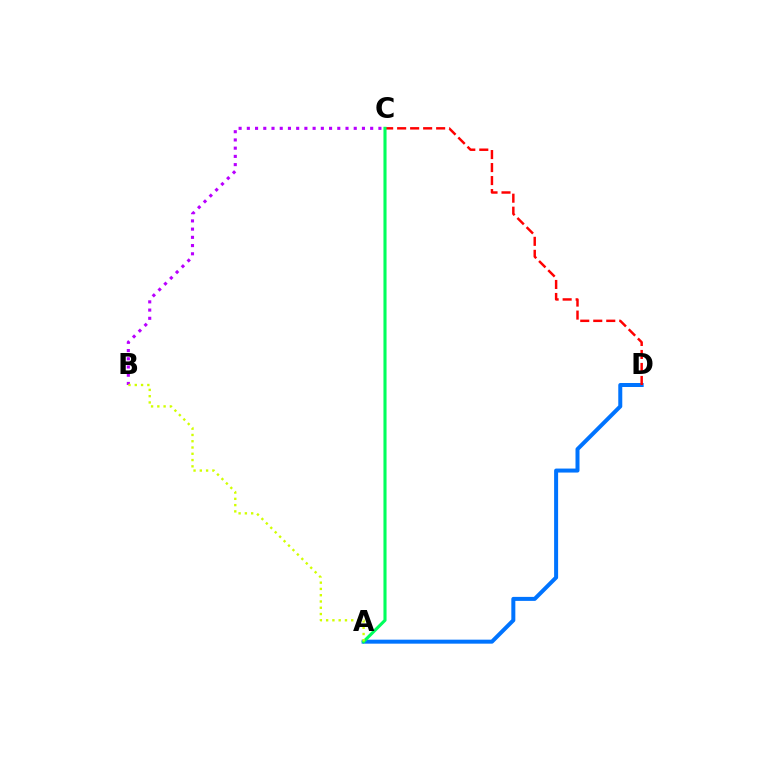{('A', 'D'): [{'color': '#0074ff', 'line_style': 'solid', 'thickness': 2.88}], ('C', 'D'): [{'color': '#ff0000', 'line_style': 'dashed', 'thickness': 1.77}], ('B', 'C'): [{'color': '#b900ff', 'line_style': 'dotted', 'thickness': 2.23}], ('A', 'C'): [{'color': '#00ff5c', 'line_style': 'solid', 'thickness': 2.23}], ('A', 'B'): [{'color': '#d1ff00', 'line_style': 'dotted', 'thickness': 1.71}]}